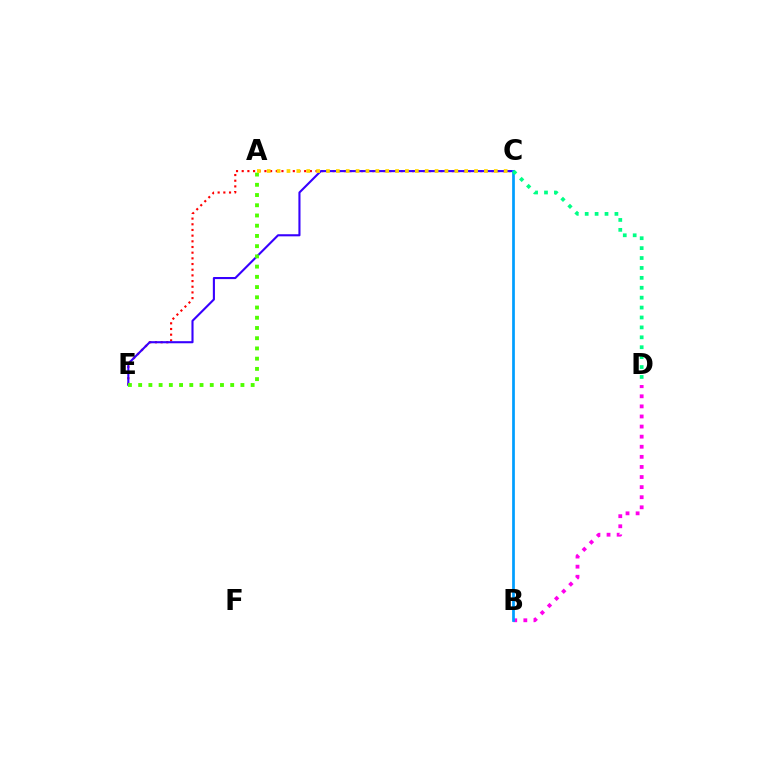{('C', 'E'): [{'color': '#ff0000', 'line_style': 'dotted', 'thickness': 1.54}, {'color': '#3700ff', 'line_style': 'solid', 'thickness': 1.51}], ('B', 'D'): [{'color': '#ff00ed', 'line_style': 'dotted', 'thickness': 2.74}], ('A', 'E'): [{'color': '#4fff00', 'line_style': 'dotted', 'thickness': 2.78}], ('B', 'C'): [{'color': '#009eff', 'line_style': 'solid', 'thickness': 1.96}], ('C', 'D'): [{'color': '#00ff86', 'line_style': 'dotted', 'thickness': 2.69}], ('A', 'C'): [{'color': '#ffd500', 'line_style': 'dotted', 'thickness': 2.68}]}